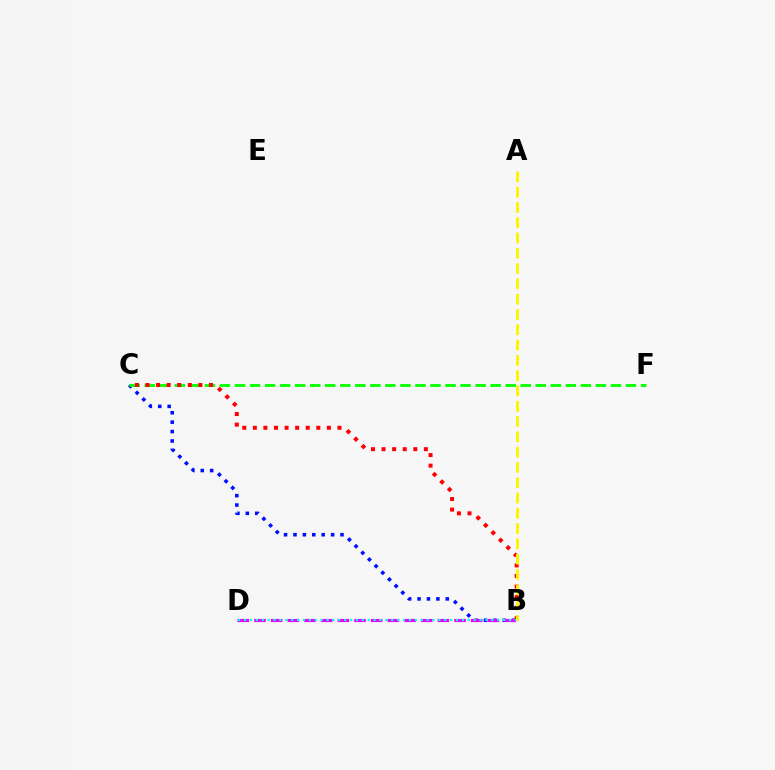{('B', 'C'): [{'color': '#0010ff', 'line_style': 'dotted', 'thickness': 2.56}, {'color': '#ff0000', 'line_style': 'dotted', 'thickness': 2.87}], ('C', 'F'): [{'color': '#08ff00', 'line_style': 'dashed', 'thickness': 2.04}], ('B', 'D'): [{'color': '#ee00ff', 'line_style': 'dashed', 'thickness': 2.26}, {'color': '#00fff6', 'line_style': 'dotted', 'thickness': 1.6}], ('A', 'B'): [{'color': '#fcf500', 'line_style': 'dashed', 'thickness': 2.08}]}